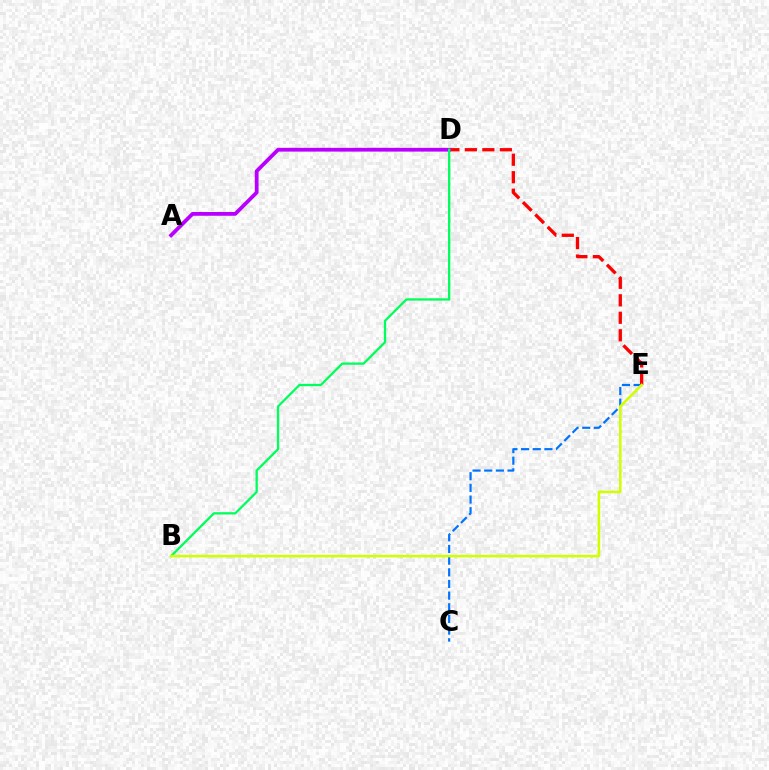{('C', 'E'): [{'color': '#0074ff', 'line_style': 'dashed', 'thickness': 1.58}], ('D', 'E'): [{'color': '#ff0000', 'line_style': 'dashed', 'thickness': 2.38}], ('A', 'D'): [{'color': '#b900ff', 'line_style': 'solid', 'thickness': 2.72}], ('B', 'D'): [{'color': '#00ff5c', 'line_style': 'solid', 'thickness': 1.65}], ('B', 'E'): [{'color': '#d1ff00', 'line_style': 'solid', 'thickness': 1.85}]}